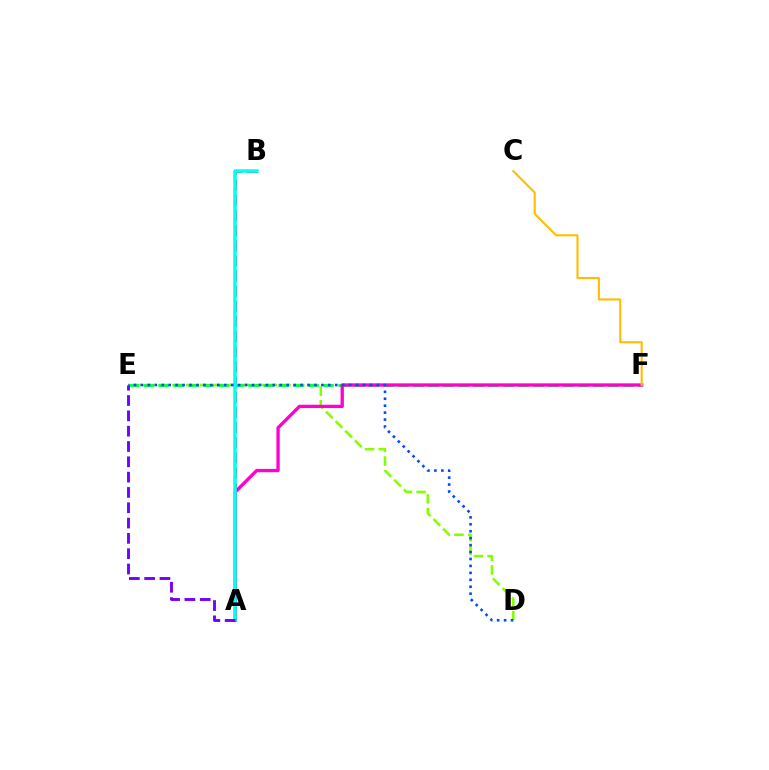{('A', 'B'): [{'color': '#ff0000', 'line_style': 'dashed', 'thickness': 2.06}, {'color': '#00fff6', 'line_style': 'solid', 'thickness': 2.55}], ('D', 'E'): [{'color': '#84ff00', 'line_style': 'dashed', 'thickness': 1.85}, {'color': '#004bff', 'line_style': 'dotted', 'thickness': 1.89}], ('E', 'F'): [{'color': '#00ff39', 'line_style': 'dashed', 'thickness': 2.04}], ('A', 'F'): [{'color': '#ff00cf', 'line_style': 'solid', 'thickness': 2.38}], ('C', 'F'): [{'color': '#ffbd00', 'line_style': 'solid', 'thickness': 1.51}], ('A', 'E'): [{'color': '#7200ff', 'line_style': 'dashed', 'thickness': 2.08}]}